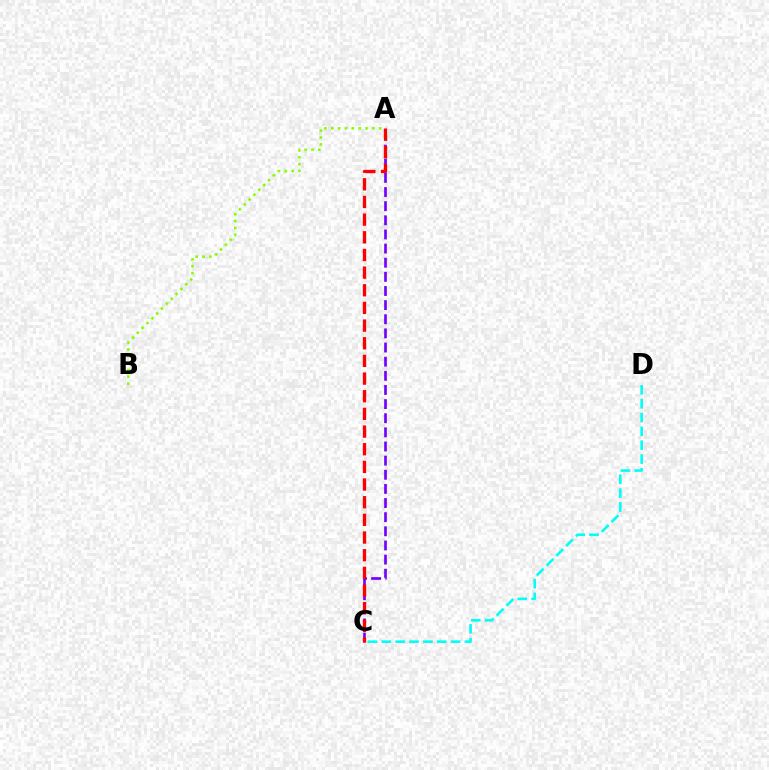{('A', 'C'): [{'color': '#7200ff', 'line_style': 'dashed', 'thickness': 1.92}, {'color': '#ff0000', 'line_style': 'dashed', 'thickness': 2.4}], ('A', 'B'): [{'color': '#84ff00', 'line_style': 'dotted', 'thickness': 1.86}], ('C', 'D'): [{'color': '#00fff6', 'line_style': 'dashed', 'thickness': 1.88}]}